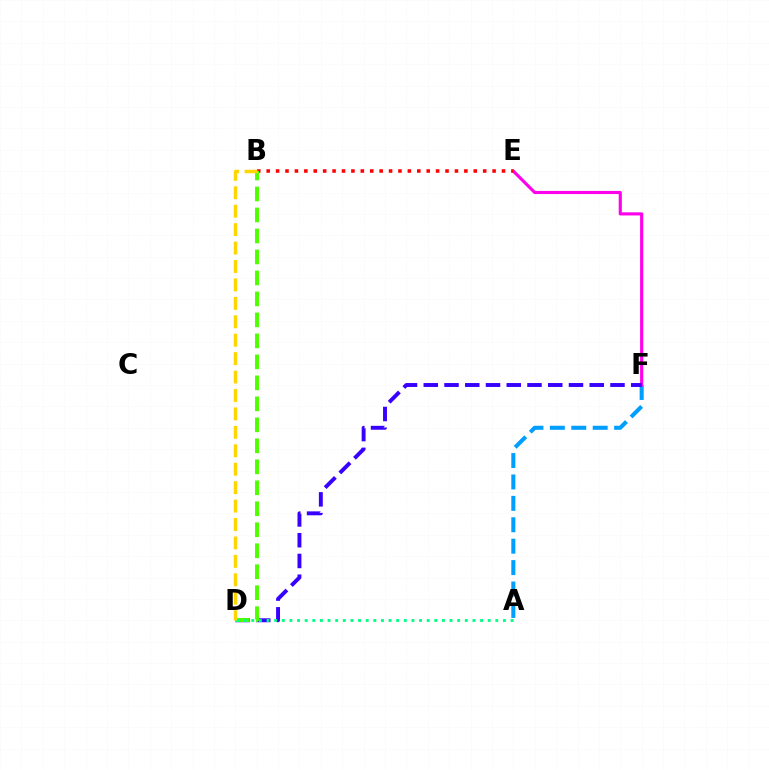{('A', 'F'): [{'color': '#009eff', 'line_style': 'dashed', 'thickness': 2.91}], ('E', 'F'): [{'color': '#ff00ed', 'line_style': 'solid', 'thickness': 2.25}], ('B', 'E'): [{'color': '#ff0000', 'line_style': 'dotted', 'thickness': 2.56}], ('D', 'F'): [{'color': '#3700ff', 'line_style': 'dashed', 'thickness': 2.82}], ('B', 'D'): [{'color': '#4fff00', 'line_style': 'dashed', 'thickness': 2.85}, {'color': '#ffd500', 'line_style': 'dashed', 'thickness': 2.5}], ('A', 'D'): [{'color': '#00ff86', 'line_style': 'dotted', 'thickness': 2.07}]}